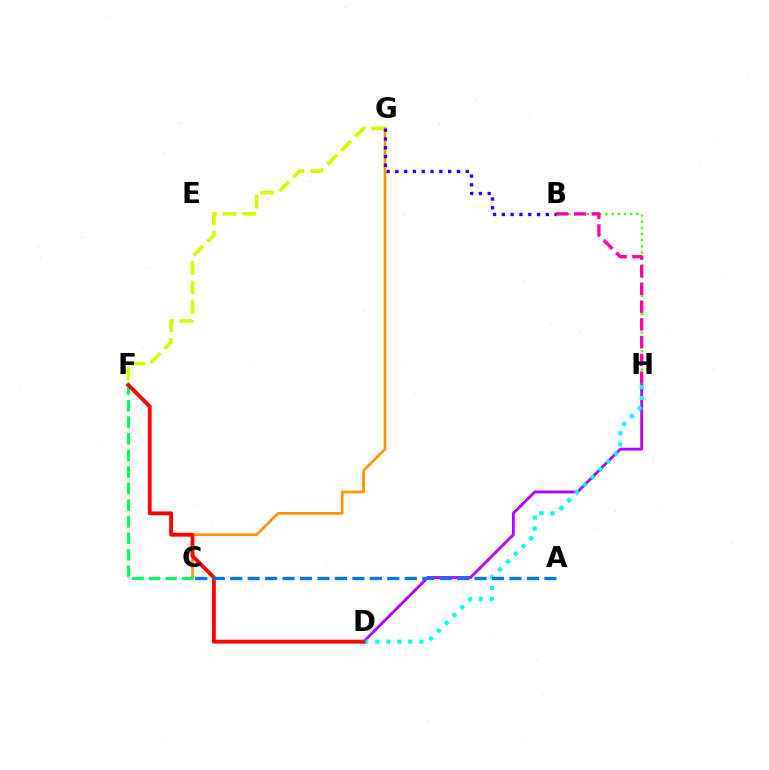{('D', 'H'): [{'color': '#b900ff', 'line_style': 'solid', 'thickness': 2.04}, {'color': '#00fff6', 'line_style': 'dotted', 'thickness': 2.99}], ('C', 'G'): [{'color': '#ff9400', 'line_style': 'solid', 'thickness': 1.94}], ('C', 'F'): [{'color': '#00ff5c', 'line_style': 'dashed', 'thickness': 2.25}], ('D', 'F'): [{'color': '#ff0000', 'line_style': 'solid', 'thickness': 2.77}], ('B', 'H'): [{'color': '#3dff00', 'line_style': 'dotted', 'thickness': 1.68}, {'color': '#ff00ac', 'line_style': 'dashed', 'thickness': 2.41}], ('A', 'C'): [{'color': '#0074ff', 'line_style': 'dashed', 'thickness': 2.37}], ('F', 'G'): [{'color': '#d1ff00', 'line_style': 'dashed', 'thickness': 2.67}], ('B', 'G'): [{'color': '#2500ff', 'line_style': 'dotted', 'thickness': 2.39}]}